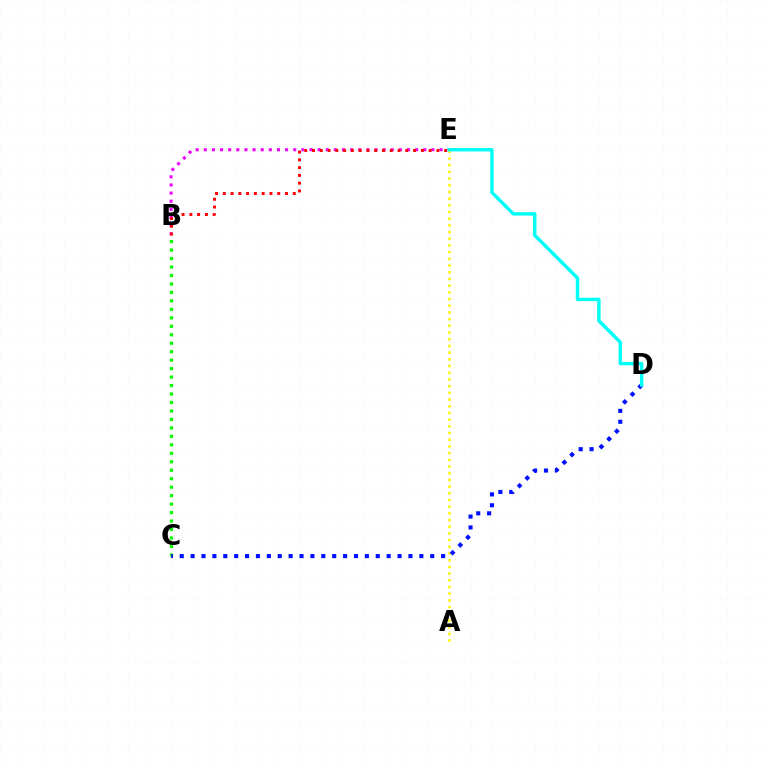{('B', 'E'): [{'color': '#ee00ff', 'line_style': 'dotted', 'thickness': 2.21}, {'color': '#ff0000', 'line_style': 'dotted', 'thickness': 2.11}], ('A', 'E'): [{'color': '#fcf500', 'line_style': 'dotted', 'thickness': 1.82}], ('B', 'C'): [{'color': '#08ff00', 'line_style': 'dotted', 'thickness': 2.3}], ('C', 'D'): [{'color': '#0010ff', 'line_style': 'dotted', 'thickness': 2.96}], ('D', 'E'): [{'color': '#00fff6', 'line_style': 'solid', 'thickness': 2.47}]}